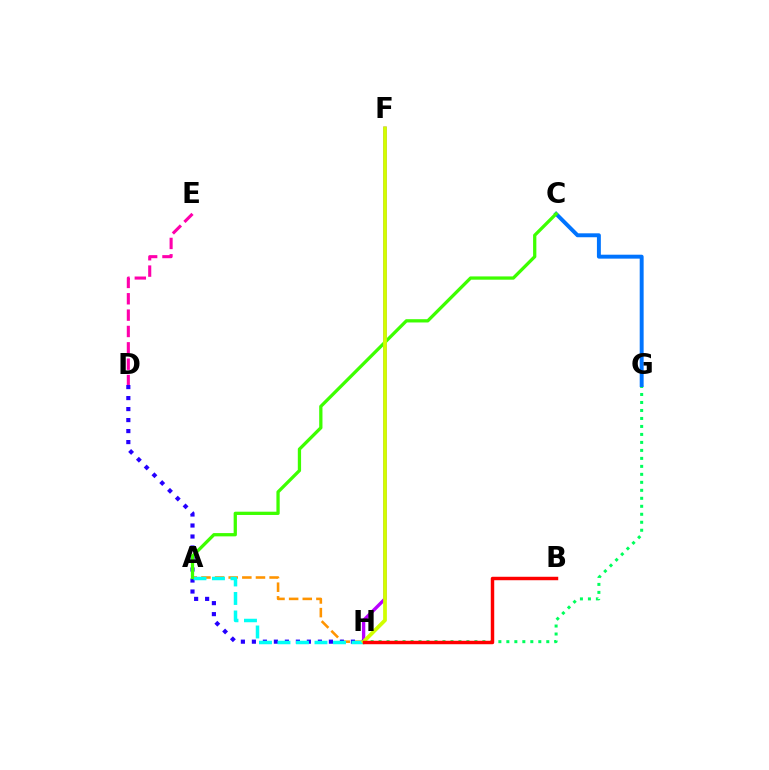{('A', 'H'): [{'color': '#ff9400', 'line_style': 'dashed', 'thickness': 1.85}, {'color': '#00fff6', 'line_style': 'dashed', 'thickness': 2.51}], ('F', 'H'): [{'color': '#b900ff', 'line_style': 'solid', 'thickness': 2.41}, {'color': '#d1ff00', 'line_style': 'solid', 'thickness': 2.7}], ('G', 'H'): [{'color': '#00ff5c', 'line_style': 'dotted', 'thickness': 2.17}], ('D', 'H'): [{'color': '#2500ff', 'line_style': 'dotted', 'thickness': 2.99}], ('C', 'G'): [{'color': '#0074ff', 'line_style': 'solid', 'thickness': 2.83}], ('A', 'C'): [{'color': '#3dff00', 'line_style': 'solid', 'thickness': 2.36}], ('B', 'H'): [{'color': '#ff0000', 'line_style': 'solid', 'thickness': 2.48}], ('D', 'E'): [{'color': '#ff00ac', 'line_style': 'dashed', 'thickness': 2.22}]}